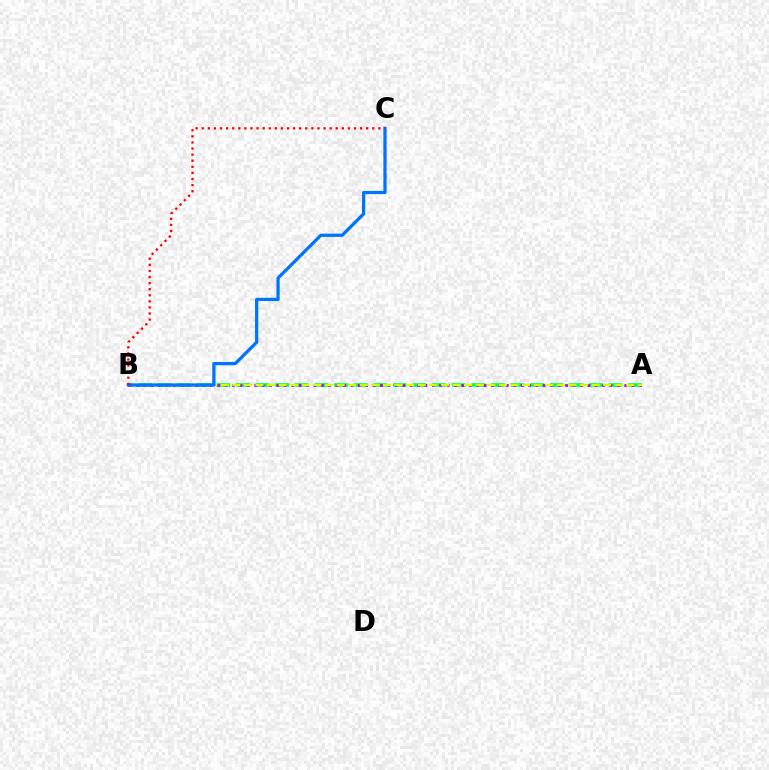{('A', 'B'): [{'color': '#00ff5c', 'line_style': 'dashed', 'thickness': 2.66}, {'color': '#b900ff', 'line_style': 'dotted', 'thickness': 2.01}, {'color': '#d1ff00', 'line_style': 'dashed', 'thickness': 1.57}], ('B', 'C'): [{'color': '#0074ff', 'line_style': 'solid', 'thickness': 2.34}, {'color': '#ff0000', 'line_style': 'dotted', 'thickness': 1.65}]}